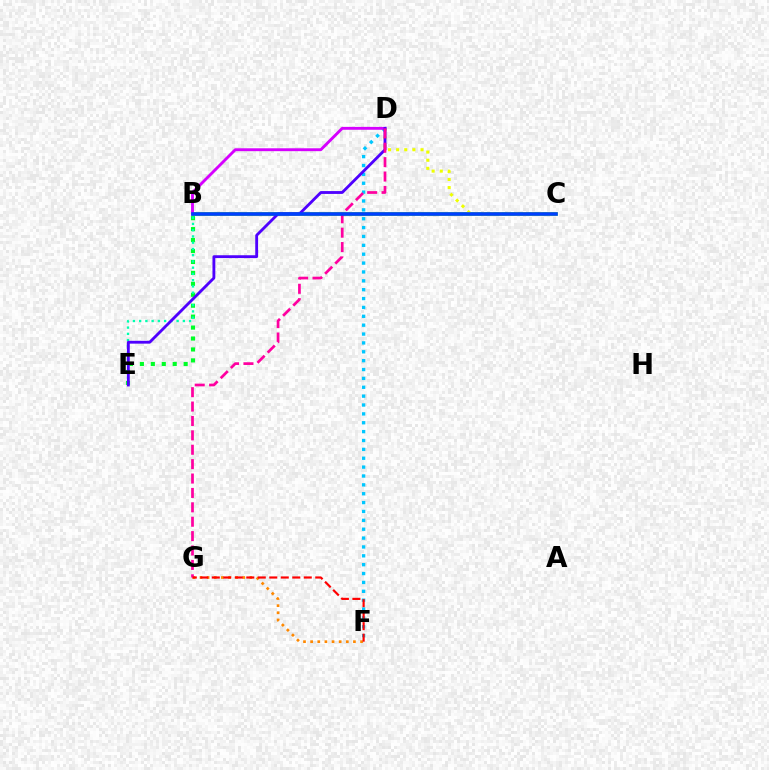{('B', 'C'): [{'color': '#66ff00', 'line_style': 'solid', 'thickness': 2.59}, {'color': '#003fff', 'line_style': 'solid', 'thickness': 2.61}], ('B', 'E'): [{'color': '#00ff27', 'line_style': 'dotted', 'thickness': 2.97}, {'color': '#00ffaf', 'line_style': 'dotted', 'thickness': 1.7}], ('C', 'D'): [{'color': '#eeff00', 'line_style': 'dotted', 'thickness': 2.21}], ('F', 'G'): [{'color': '#ff8800', 'line_style': 'dotted', 'thickness': 1.94}, {'color': '#ff0000', 'line_style': 'dashed', 'thickness': 1.56}], ('D', 'F'): [{'color': '#00c7ff', 'line_style': 'dotted', 'thickness': 2.41}], ('B', 'D'): [{'color': '#d600ff', 'line_style': 'solid', 'thickness': 2.08}], ('D', 'E'): [{'color': '#4f00ff', 'line_style': 'solid', 'thickness': 2.05}], ('D', 'G'): [{'color': '#ff00a0', 'line_style': 'dashed', 'thickness': 1.96}]}